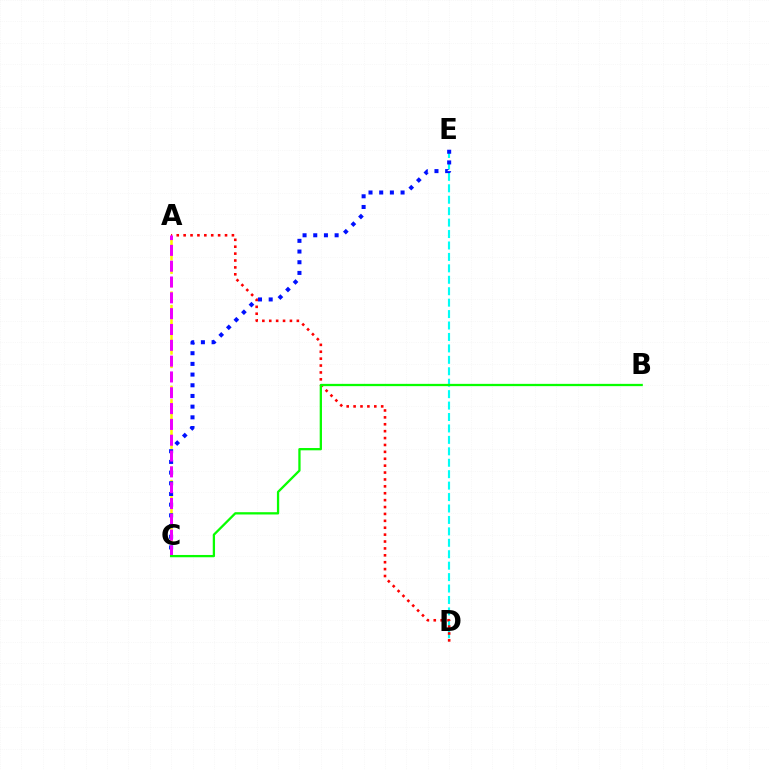{('A', 'C'): [{'color': '#fcf500', 'line_style': 'dashed', 'thickness': 1.83}, {'color': '#ee00ff', 'line_style': 'dashed', 'thickness': 2.15}], ('D', 'E'): [{'color': '#00fff6', 'line_style': 'dashed', 'thickness': 1.55}], ('A', 'D'): [{'color': '#ff0000', 'line_style': 'dotted', 'thickness': 1.87}], ('C', 'E'): [{'color': '#0010ff', 'line_style': 'dotted', 'thickness': 2.9}], ('B', 'C'): [{'color': '#08ff00', 'line_style': 'solid', 'thickness': 1.64}]}